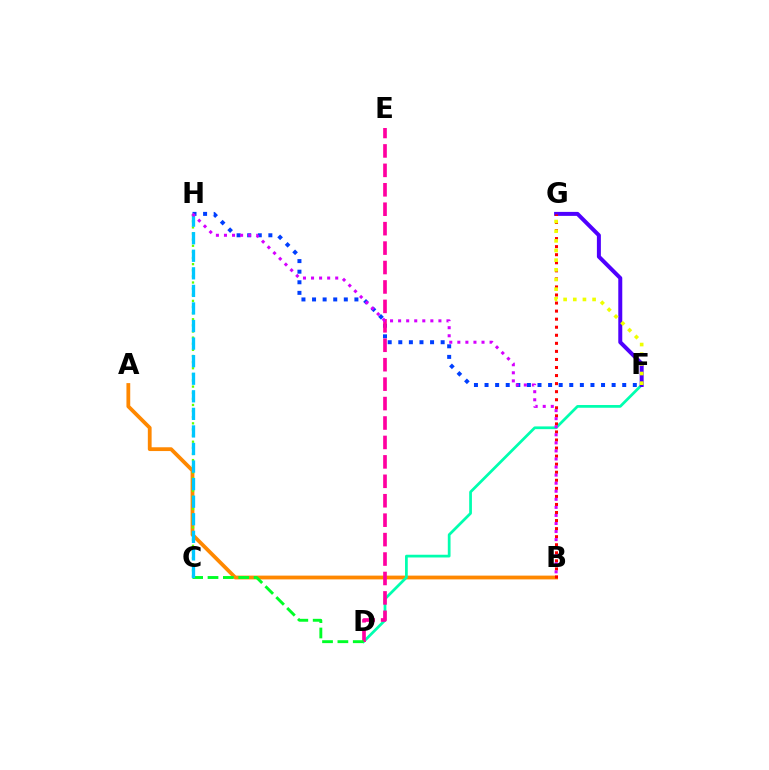{('A', 'B'): [{'color': '#ff8800', 'line_style': 'solid', 'thickness': 2.73}], ('D', 'F'): [{'color': '#00ffaf', 'line_style': 'solid', 'thickness': 1.97}], ('F', 'G'): [{'color': '#4f00ff', 'line_style': 'solid', 'thickness': 2.87}, {'color': '#eeff00', 'line_style': 'dotted', 'thickness': 2.62}], ('B', 'G'): [{'color': '#ff0000', 'line_style': 'dotted', 'thickness': 2.19}], ('F', 'H'): [{'color': '#003fff', 'line_style': 'dotted', 'thickness': 2.88}], ('D', 'E'): [{'color': '#ff00a0', 'line_style': 'dashed', 'thickness': 2.64}], ('C', 'H'): [{'color': '#66ff00', 'line_style': 'dotted', 'thickness': 1.66}, {'color': '#00c7ff', 'line_style': 'dashed', 'thickness': 2.39}], ('C', 'D'): [{'color': '#00ff27', 'line_style': 'dashed', 'thickness': 2.09}], ('B', 'H'): [{'color': '#d600ff', 'line_style': 'dotted', 'thickness': 2.19}]}